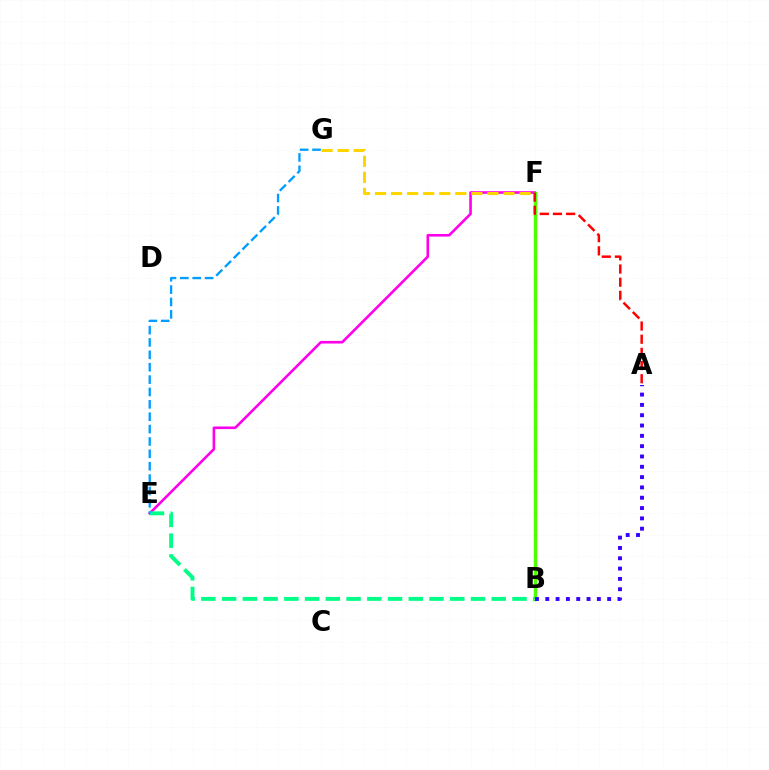{('E', 'F'): [{'color': '#ff00ed', 'line_style': 'solid', 'thickness': 1.88}], ('B', 'F'): [{'color': '#4fff00', 'line_style': 'solid', 'thickness': 2.51}], ('B', 'E'): [{'color': '#00ff86', 'line_style': 'dashed', 'thickness': 2.82}], ('F', 'G'): [{'color': '#ffd500', 'line_style': 'dashed', 'thickness': 2.18}], ('A', 'F'): [{'color': '#ff0000', 'line_style': 'dashed', 'thickness': 1.79}], ('A', 'B'): [{'color': '#3700ff', 'line_style': 'dotted', 'thickness': 2.8}], ('E', 'G'): [{'color': '#009eff', 'line_style': 'dashed', 'thickness': 1.68}]}